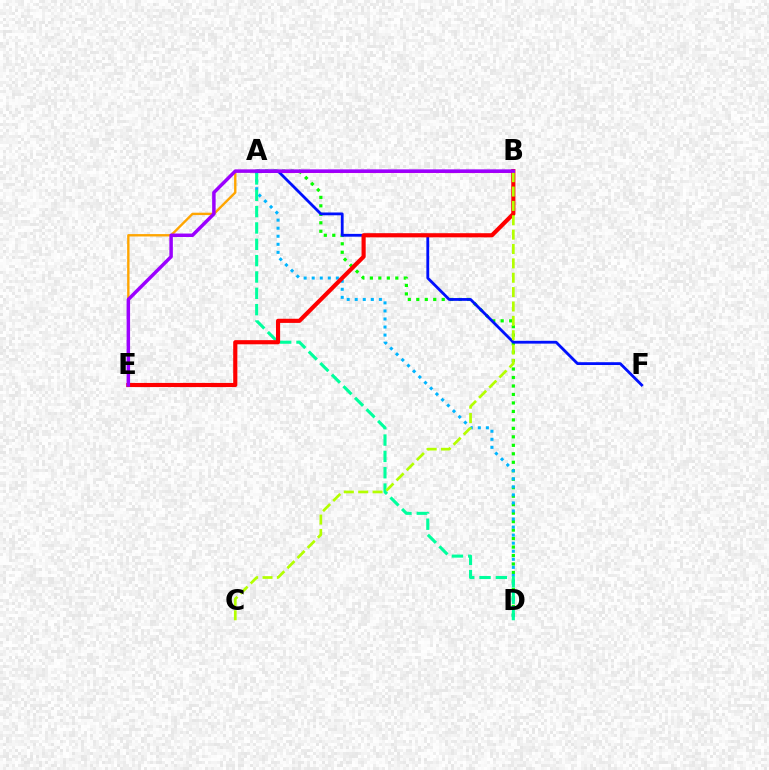{('A', 'D'): [{'color': '#08ff00', 'line_style': 'dotted', 'thickness': 2.3}, {'color': '#00b5ff', 'line_style': 'dotted', 'thickness': 2.19}, {'color': '#00ff9d', 'line_style': 'dashed', 'thickness': 2.22}], ('A', 'B'): [{'color': '#ff00bd', 'line_style': 'solid', 'thickness': 2.18}], ('A', 'E'): [{'color': '#ffa500', 'line_style': 'solid', 'thickness': 1.72}], ('A', 'F'): [{'color': '#0010ff', 'line_style': 'solid', 'thickness': 2.02}], ('B', 'E'): [{'color': '#ff0000', 'line_style': 'solid', 'thickness': 2.98}, {'color': '#9b00ff', 'line_style': 'solid', 'thickness': 2.5}], ('B', 'C'): [{'color': '#b3ff00', 'line_style': 'dashed', 'thickness': 1.95}]}